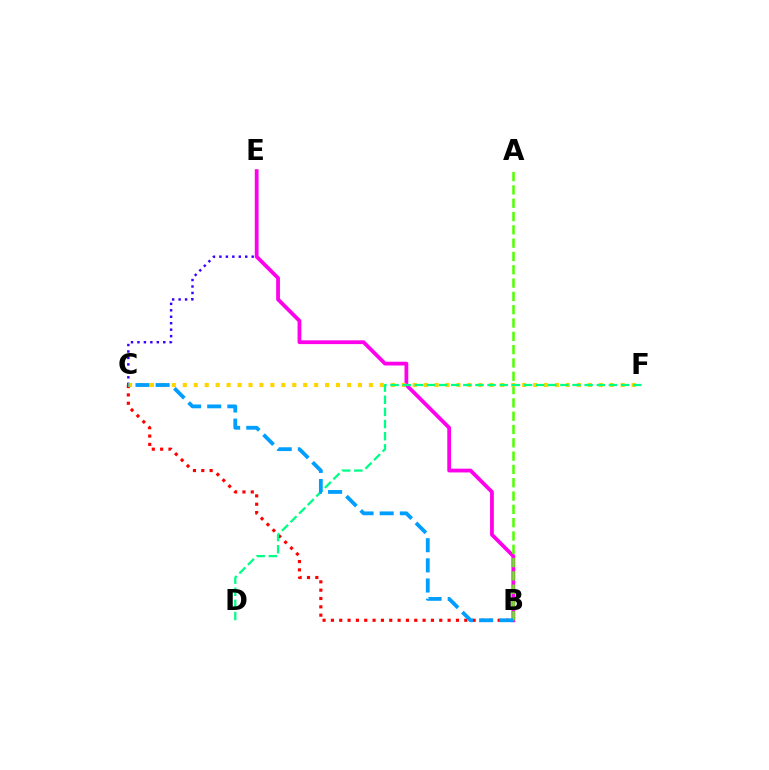{('C', 'E'): [{'color': '#3700ff', 'line_style': 'dotted', 'thickness': 1.75}], ('B', 'E'): [{'color': '#ff00ed', 'line_style': 'solid', 'thickness': 2.72}], ('A', 'B'): [{'color': '#4fff00', 'line_style': 'dashed', 'thickness': 1.81}], ('B', 'C'): [{'color': '#ff0000', 'line_style': 'dotted', 'thickness': 2.26}, {'color': '#009eff', 'line_style': 'dashed', 'thickness': 2.74}], ('C', 'F'): [{'color': '#ffd500', 'line_style': 'dotted', 'thickness': 2.97}], ('D', 'F'): [{'color': '#00ff86', 'line_style': 'dashed', 'thickness': 1.65}]}